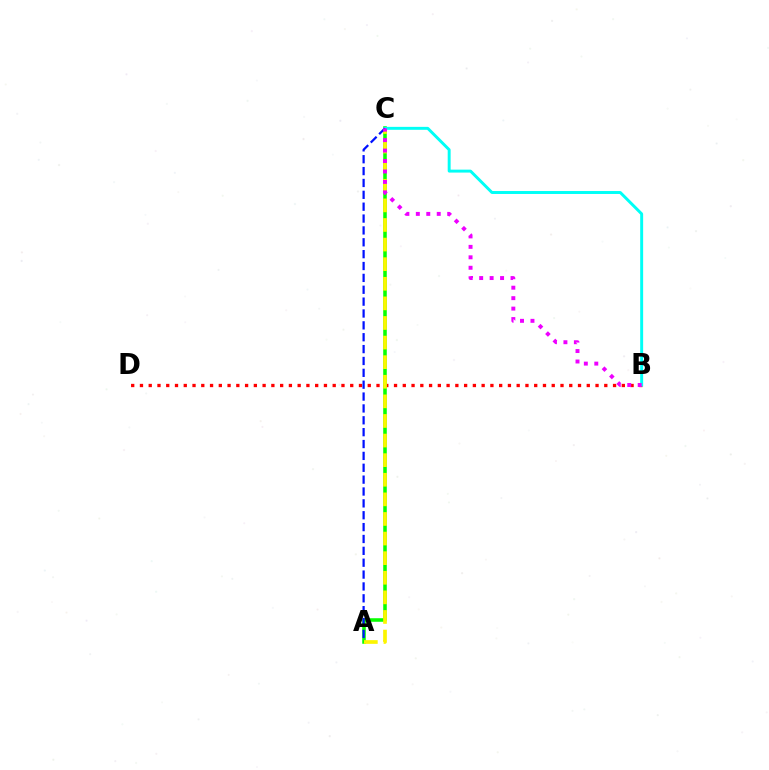{('B', 'D'): [{'color': '#ff0000', 'line_style': 'dotted', 'thickness': 2.38}], ('A', 'C'): [{'color': '#08ff00', 'line_style': 'solid', 'thickness': 2.55}, {'color': '#fcf500', 'line_style': 'dashed', 'thickness': 2.66}, {'color': '#0010ff', 'line_style': 'dashed', 'thickness': 1.61}], ('B', 'C'): [{'color': '#00fff6', 'line_style': 'solid', 'thickness': 2.12}, {'color': '#ee00ff', 'line_style': 'dotted', 'thickness': 2.84}]}